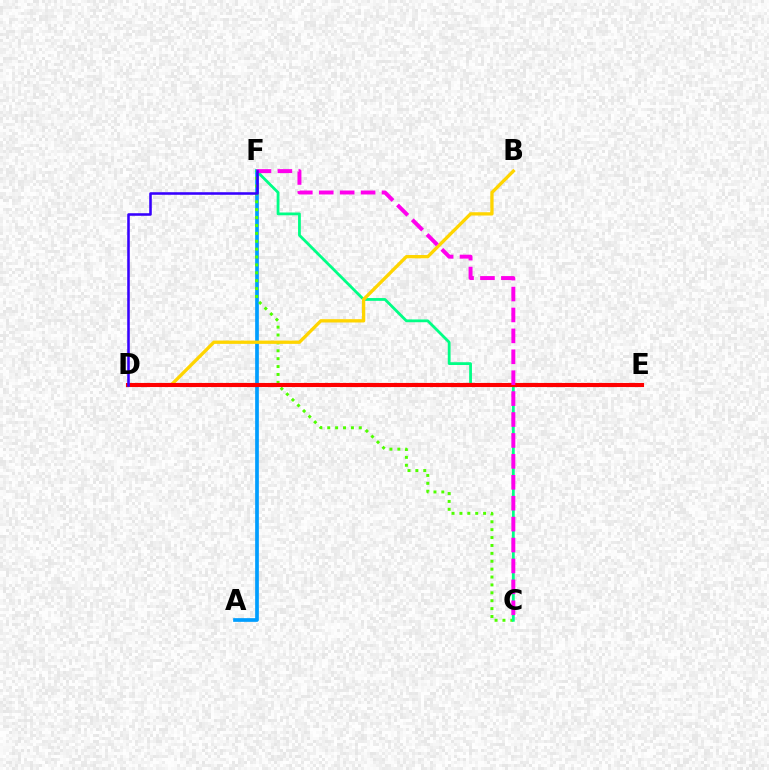{('A', 'F'): [{'color': '#009eff', 'line_style': 'solid', 'thickness': 2.66}], ('C', 'F'): [{'color': '#4fff00', 'line_style': 'dotted', 'thickness': 2.14}, {'color': '#00ff86', 'line_style': 'solid', 'thickness': 2.01}, {'color': '#ff00ed', 'line_style': 'dashed', 'thickness': 2.84}], ('B', 'D'): [{'color': '#ffd500', 'line_style': 'solid', 'thickness': 2.38}], ('D', 'E'): [{'color': '#ff0000', 'line_style': 'solid', 'thickness': 2.96}], ('D', 'F'): [{'color': '#3700ff', 'line_style': 'solid', 'thickness': 1.85}]}